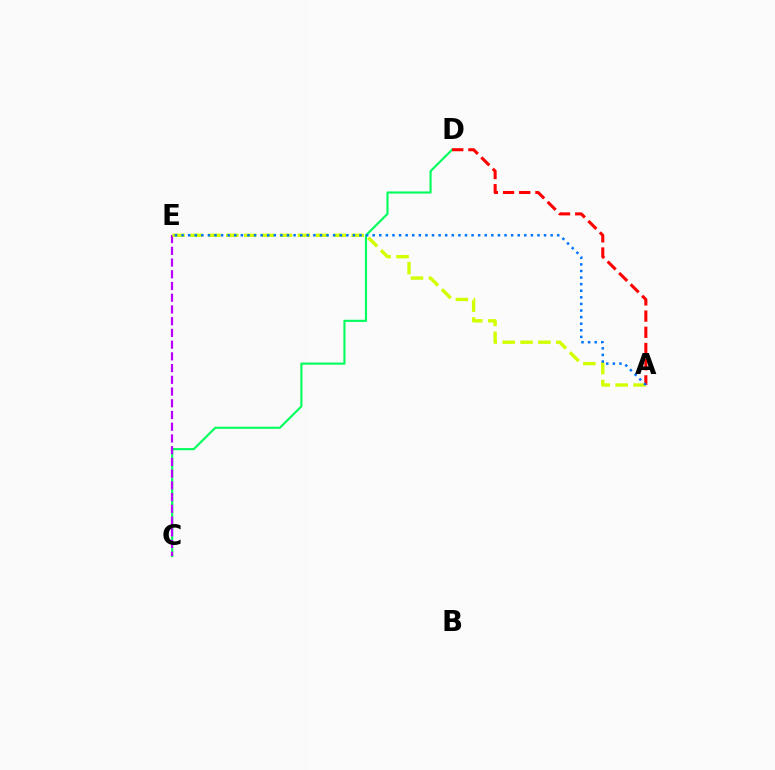{('C', 'D'): [{'color': '#00ff5c', 'line_style': 'solid', 'thickness': 1.54}], ('A', 'D'): [{'color': '#ff0000', 'line_style': 'dashed', 'thickness': 2.2}], ('C', 'E'): [{'color': '#b900ff', 'line_style': 'dashed', 'thickness': 1.59}], ('A', 'E'): [{'color': '#d1ff00', 'line_style': 'dashed', 'thickness': 2.43}, {'color': '#0074ff', 'line_style': 'dotted', 'thickness': 1.79}]}